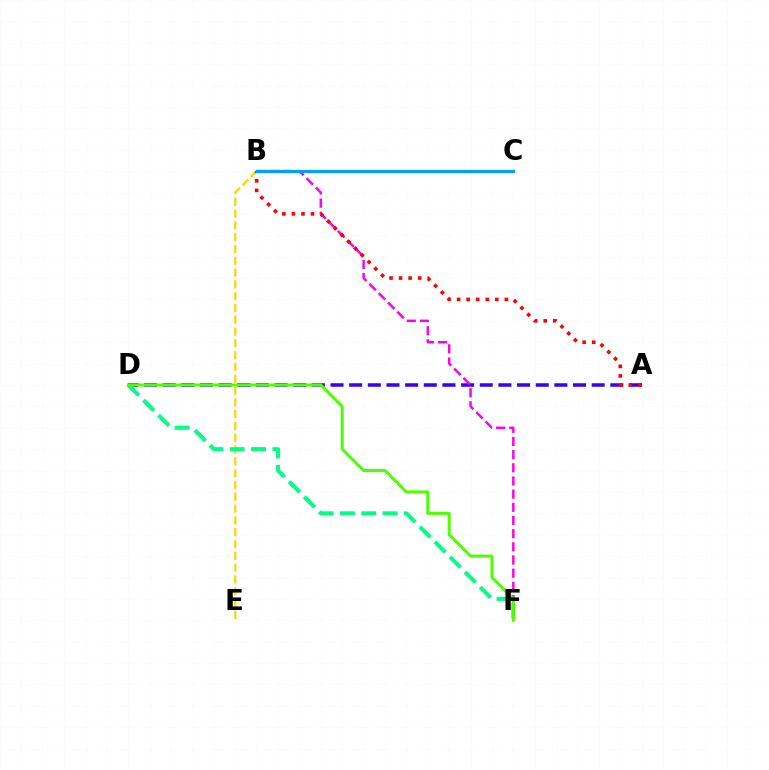{('A', 'D'): [{'color': '#3700ff', 'line_style': 'dashed', 'thickness': 2.53}], ('B', 'E'): [{'color': '#ffd500', 'line_style': 'dashed', 'thickness': 1.6}], ('D', 'F'): [{'color': '#00ff86', 'line_style': 'dashed', 'thickness': 2.9}, {'color': '#4fff00', 'line_style': 'solid', 'thickness': 2.17}], ('B', 'F'): [{'color': '#ff00ed', 'line_style': 'dashed', 'thickness': 1.79}], ('A', 'B'): [{'color': '#ff0000', 'line_style': 'dotted', 'thickness': 2.6}], ('B', 'C'): [{'color': '#009eff', 'line_style': 'solid', 'thickness': 2.31}]}